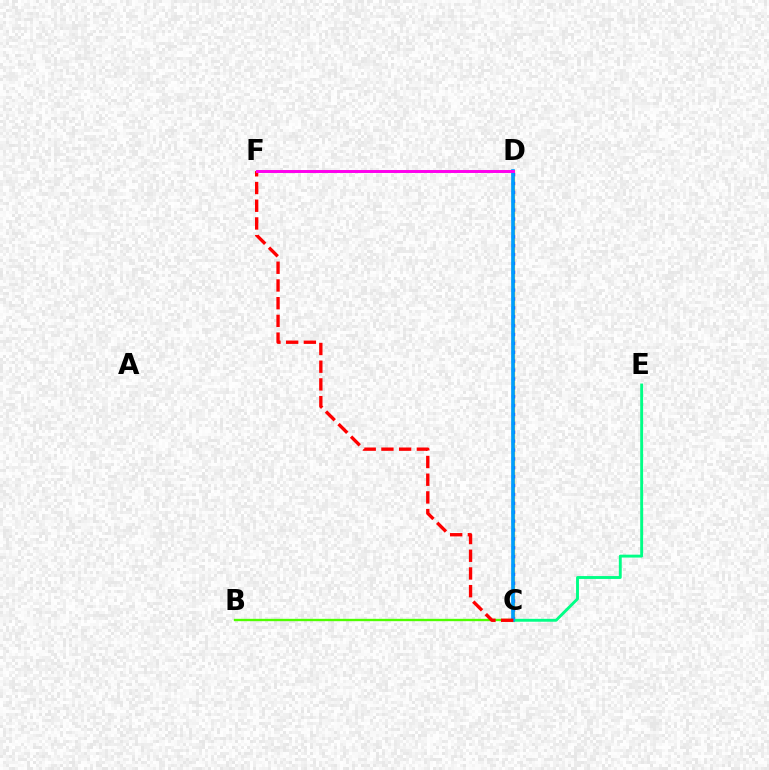{('C', 'D'): [{'color': '#ffd500', 'line_style': 'solid', 'thickness': 2.33}, {'color': '#3700ff', 'line_style': 'dotted', 'thickness': 2.41}, {'color': '#009eff', 'line_style': 'solid', 'thickness': 2.63}], ('B', 'C'): [{'color': '#4fff00', 'line_style': 'solid', 'thickness': 1.7}], ('C', 'E'): [{'color': '#00ff86', 'line_style': 'solid', 'thickness': 2.08}], ('C', 'F'): [{'color': '#ff0000', 'line_style': 'dashed', 'thickness': 2.41}], ('D', 'F'): [{'color': '#ff00ed', 'line_style': 'solid', 'thickness': 2.13}]}